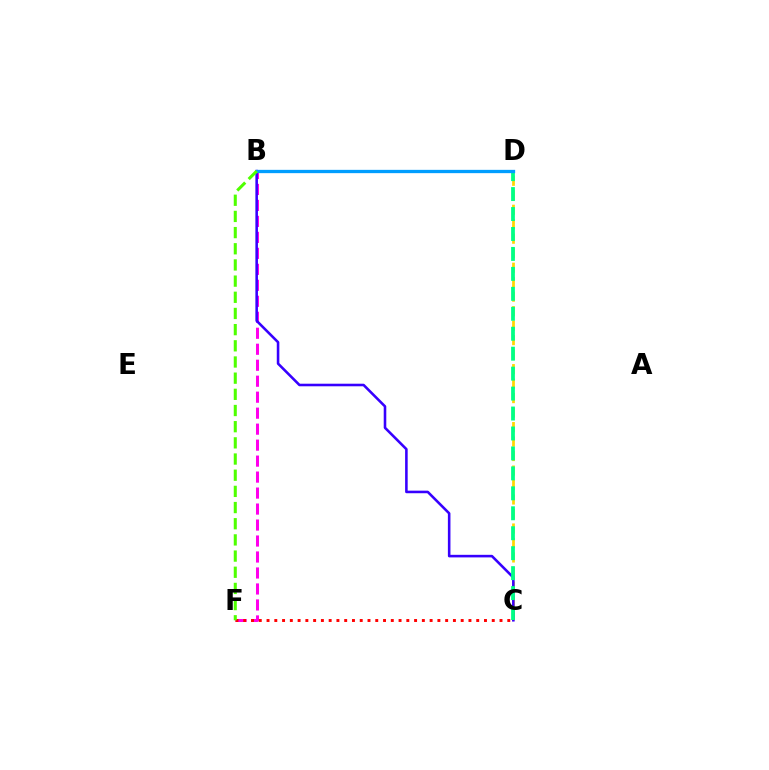{('C', 'D'): [{'color': '#ffd500', 'line_style': 'dashed', 'thickness': 1.97}, {'color': '#00ff86', 'line_style': 'dashed', 'thickness': 2.71}], ('B', 'F'): [{'color': '#ff00ed', 'line_style': 'dashed', 'thickness': 2.17}, {'color': '#4fff00', 'line_style': 'dashed', 'thickness': 2.2}], ('C', 'F'): [{'color': '#ff0000', 'line_style': 'dotted', 'thickness': 2.11}], ('B', 'C'): [{'color': '#3700ff', 'line_style': 'solid', 'thickness': 1.85}], ('B', 'D'): [{'color': '#009eff', 'line_style': 'solid', 'thickness': 2.37}]}